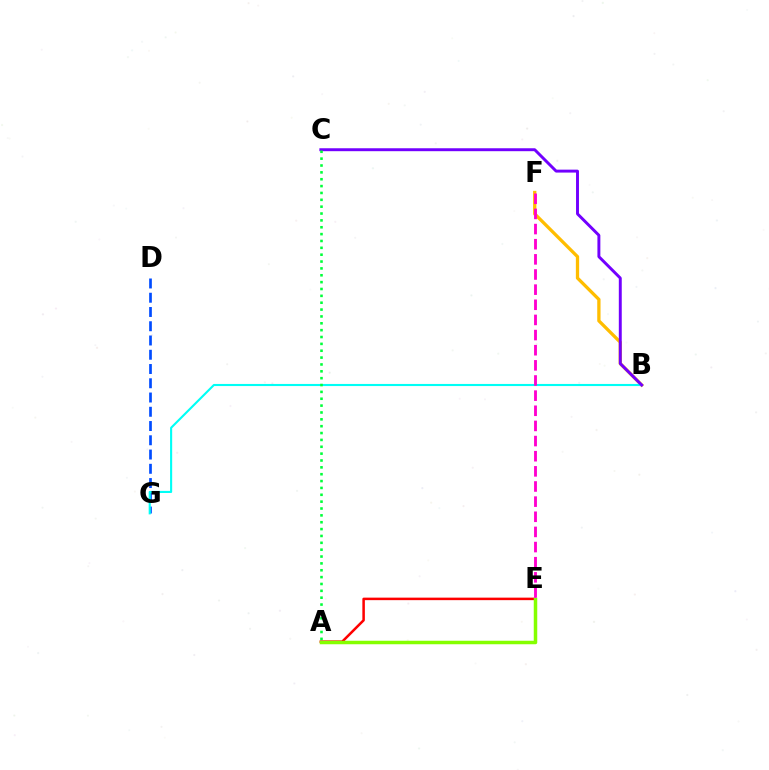{('B', 'F'): [{'color': '#ffbd00', 'line_style': 'solid', 'thickness': 2.37}], ('D', 'G'): [{'color': '#004bff', 'line_style': 'dashed', 'thickness': 1.94}], ('A', 'E'): [{'color': '#ff0000', 'line_style': 'solid', 'thickness': 1.81}, {'color': '#84ff00', 'line_style': 'solid', 'thickness': 2.52}], ('B', 'G'): [{'color': '#00fff6', 'line_style': 'solid', 'thickness': 1.52}], ('B', 'C'): [{'color': '#7200ff', 'line_style': 'solid', 'thickness': 2.11}], ('E', 'F'): [{'color': '#ff00cf', 'line_style': 'dashed', 'thickness': 2.06}], ('A', 'C'): [{'color': '#00ff39', 'line_style': 'dotted', 'thickness': 1.86}]}